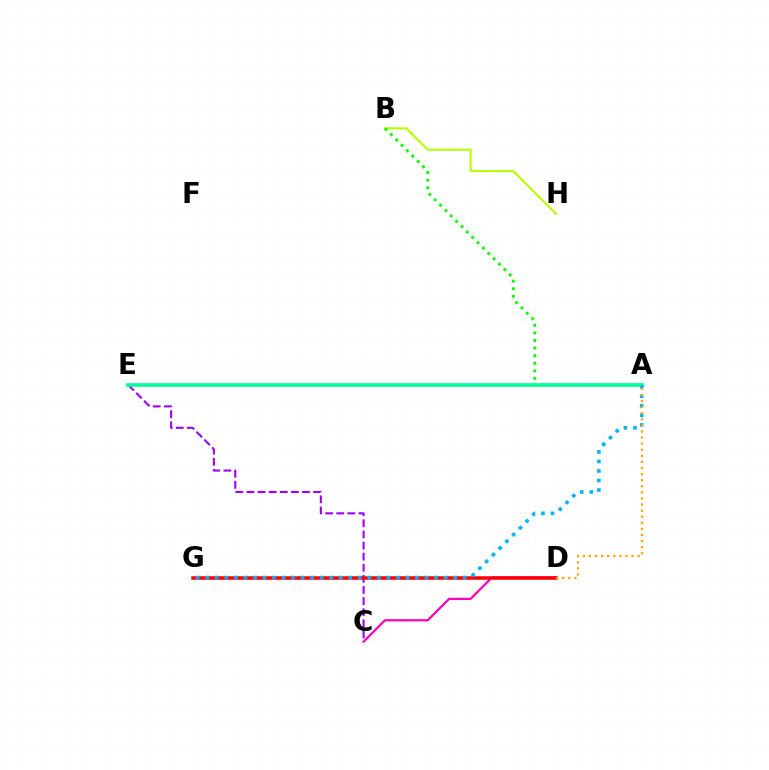{('B', 'H'): [{'color': '#b3ff00', 'line_style': 'solid', 'thickness': 1.52}], ('A', 'E'): [{'color': '#0010ff', 'line_style': 'dashed', 'thickness': 1.51}, {'color': '#00ff9d', 'line_style': 'solid', 'thickness': 2.64}], ('C', 'D'): [{'color': '#ff00bd', 'line_style': 'solid', 'thickness': 1.61}], ('A', 'B'): [{'color': '#08ff00', 'line_style': 'dotted', 'thickness': 2.06}], ('C', 'E'): [{'color': '#9b00ff', 'line_style': 'dashed', 'thickness': 1.51}], ('D', 'G'): [{'color': '#ff0000', 'line_style': 'solid', 'thickness': 2.52}], ('A', 'G'): [{'color': '#00b5ff', 'line_style': 'dotted', 'thickness': 2.59}], ('A', 'D'): [{'color': '#ffa500', 'line_style': 'dotted', 'thickness': 1.65}]}